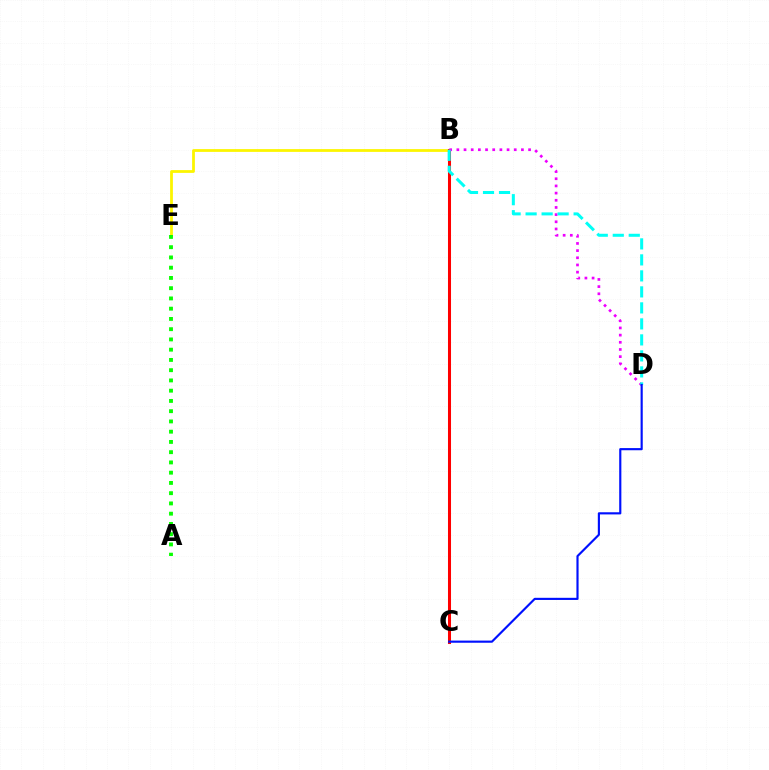{('B', 'E'): [{'color': '#fcf500', 'line_style': 'solid', 'thickness': 2.0}], ('A', 'E'): [{'color': '#08ff00', 'line_style': 'dotted', 'thickness': 2.78}], ('B', 'C'): [{'color': '#ff0000', 'line_style': 'solid', 'thickness': 2.19}], ('B', 'D'): [{'color': '#ee00ff', 'line_style': 'dotted', 'thickness': 1.95}, {'color': '#00fff6', 'line_style': 'dashed', 'thickness': 2.17}], ('C', 'D'): [{'color': '#0010ff', 'line_style': 'solid', 'thickness': 1.55}]}